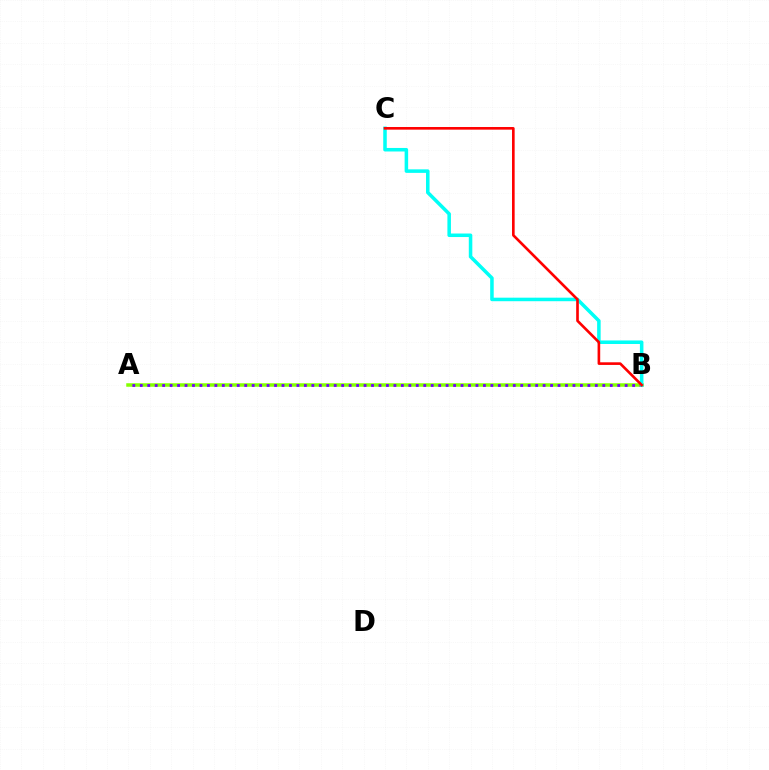{('A', 'B'): [{'color': '#84ff00', 'line_style': 'solid', 'thickness': 2.52}, {'color': '#7200ff', 'line_style': 'dotted', 'thickness': 2.03}], ('B', 'C'): [{'color': '#00fff6', 'line_style': 'solid', 'thickness': 2.54}, {'color': '#ff0000', 'line_style': 'solid', 'thickness': 1.9}]}